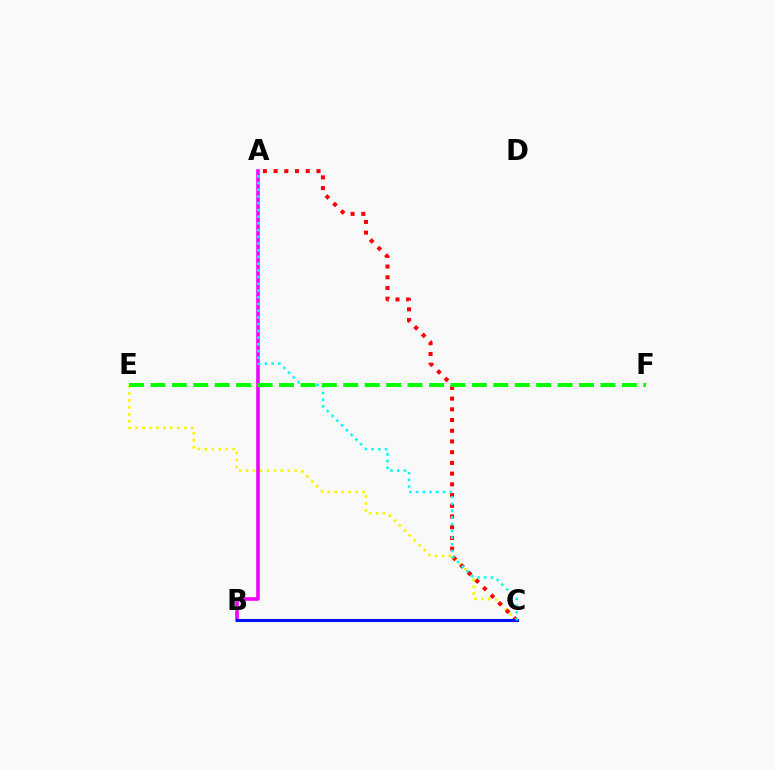{('C', 'E'): [{'color': '#fcf500', 'line_style': 'dotted', 'thickness': 1.89}], ('A', 'B'): [{'color': '#ee00ff', 'line_style': 'solid', 'thickness': 2.58}], ('A', 'C'): [{'color': '#ff0000', 'line_style': 'dotted', 'thickness': 2.91}, {'color': '#00fff6', 'line_style': 'dotted', 'thickness': 1.83}], ('B', 'C'): [{'color': '#0010ff', 'line_style': 'solid', 'thickness': 2.21}], ('E', 'F'): [{'color': '#08ff00', 'line_style': 'dashed', 'thickness': 2.91}]}